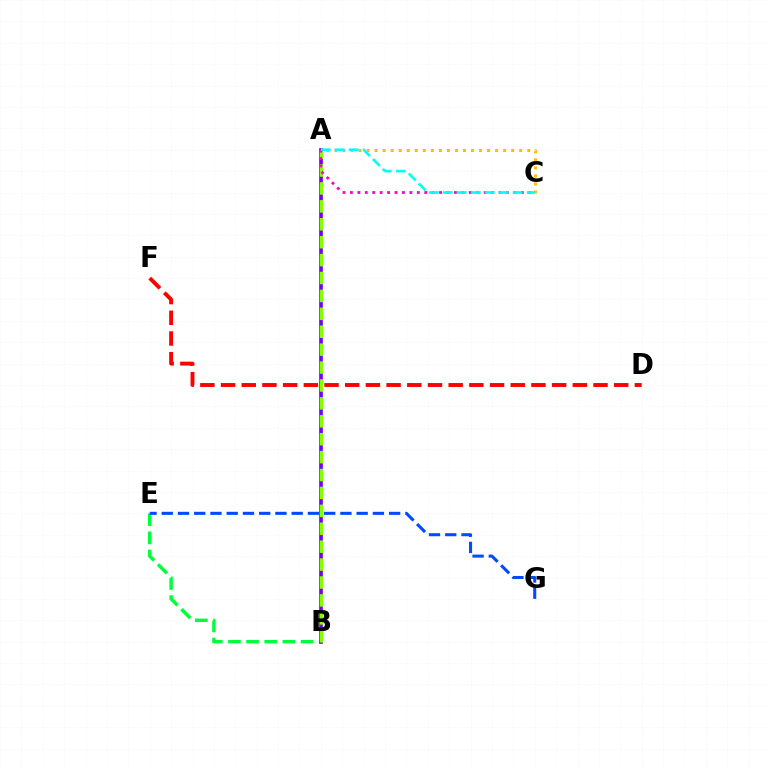{('A', 'C'): [{'color': '#ffbd00', 'line_style': 'dotted', 'thickness': 2.18}, {'color': '#ff00cf', 'line_style': 'dotted', 'thickness': 2.02}, {'color': '#00fff6', 'line_style': 'dashed', 'thickness': 1.9}], ('B', 'E'): [{'color': '#00ff39', 'line_style': 'dashed', 'thickness': 2.47}], ('A', 'B'): [{'color': '#7200ff', 'line_style': 'solid', 'thickness': 2.64}, {'color': '#84ff00', 'line_style': 'dashed', 'thickness': 2.43}], ('D', 'F'): [{'color': '#ff0000', 'line_style': 'dashed', 'thickness': 2.81}], ('E', 'G'): [{'color': '#004bff', 'line_style': 'dashed', 'thickness': 2.21}]}